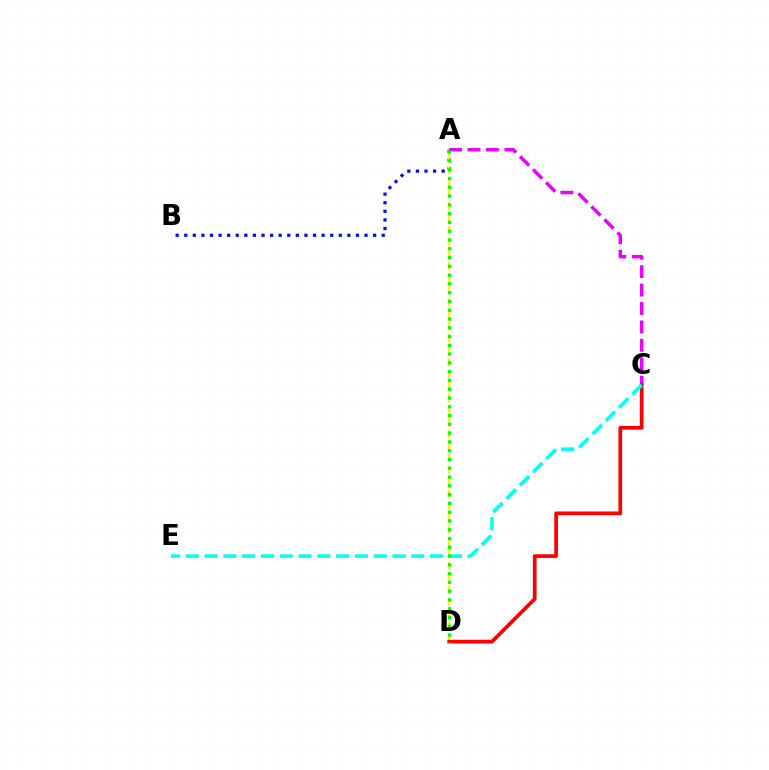{('A', 'B'): [{'color': '#0010ff', 'line_style': 'dotted', 'thickness': 2.33}], ('A', 'C'): [{'color': '#ee00ff', 'line_style': 'dashed', 'thickness': 2.5}], ('A', 'D'): [{'color': '#fcf500', 'line_style': 'dashed', 'thickness': 1.63}, {'color': '#08ff00', 'line_style': 'dotted', 'thickness': 2.39}], ('C', 'D'): [{'color': '#ff0000', 'line_style': 'solid', 'thickness': 2.67}], ('C', 'E'): [{'color': '#00fff6', 'line_style': 'dashed', 'thickness': 2.55}]}